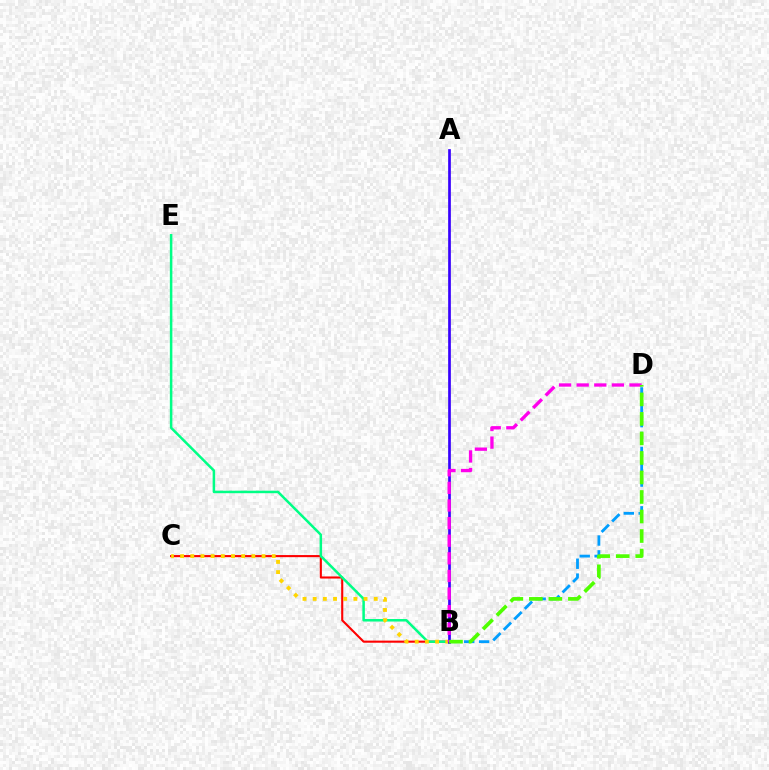{('B', 'C'): [{'color': '#ff0000', 'line_style': 'solid', 'thickness': 1.51}, {'color': '#ffd500', 'line_style': 'dotted', 'thickness': 2.76}], ('B', 'D'): [{'color': '#009eff', 'line_style': 'dashed', 'thickness': 2.02}, {'color': '#ff00ed', 'line_style': 'dashed', 'thickness': 2.39}, {'color': '#4fff00', 'line_style': 'dashed', 'thickness': 2.65}], ('B', 'E'): [{'color': '#00ff86', 'line_style': 'solid', 'thickness': 1.81}], ('A', 'B'): [{'color': '#3700ff', 'line_style': 'solid', 'thickness': 1.94}]}